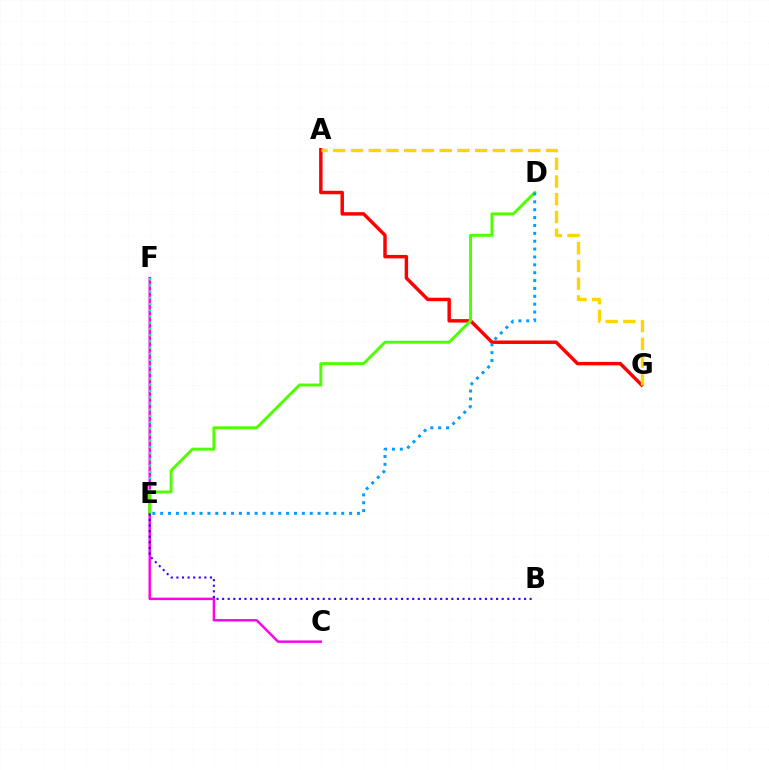{('A', 'G'): [{'color': '#ff0000', 'line_style': 'solid', 'thickness': 2.49}, {'color': '#ffd500', 'line_style': 'dashed', 'thickness': 2.41}], ('C', 'F'): [{'color': '#ff00ed', 'line_style': 'solid', 'thickness': 1.76}], ('E', 'F'): [{'color': '#00ff86', 'line_style': 'dotted', 'thickness': 1.69}], ('D', 'E'): [{'color': '#4fff00', 'line_style': 'solid', 'thickness': 2.12}, {'color': '#009eff', 'line_style': 'dotted', 'thickness': 2.14}], ('B', 'E'): [{'color': '#3700ff', 'line_style': 'dotted', 'thickness': 1.52}]}